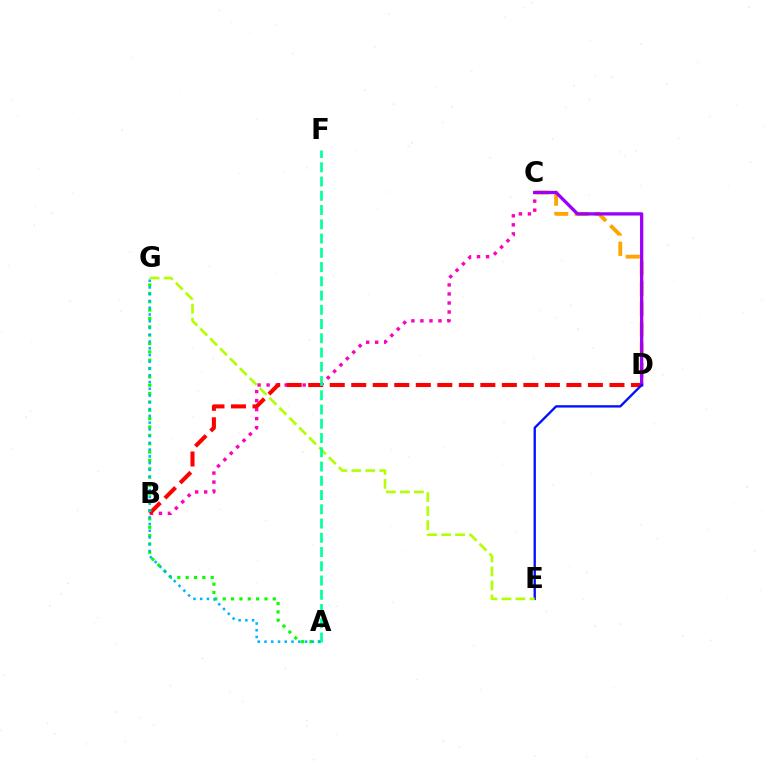{('C', 'D'): [{'color': '#ffa500', 'line_style': 'dashed', 'thickness': 2.77}, {'color': '#9b00ff', 'line_style': 'solid', 'thickness': 2.36}], ('B', 'C'): [{'color': '#ff00bd', 'line_style': 'dotted', 'thickness': 2.45}], ('B', 'D'): [{'color': '#ff0000', 'line_style': 'dashed', 'thickness': 2.92}], ('A', 'G'): [{'color': '#08ff00', 'line_style': 'dotted', 'thickness': 2.27}, {'color': '#00b5ff', 'line_style': 'dotted', 'thickness': 1.84}], ('D', 'E'): [{'color': '#0010ff', 'line_style': 'solid', 'thickness': 1.68}], ('E', 'G'): [{'color': '#b3ff00', 'line_style': 'dashed', 'thickness': 1.9}], ('A', 'F'): [{'color': '#00ff9d', 'line_style': 'dashed', 'thickness': 1.94}]}